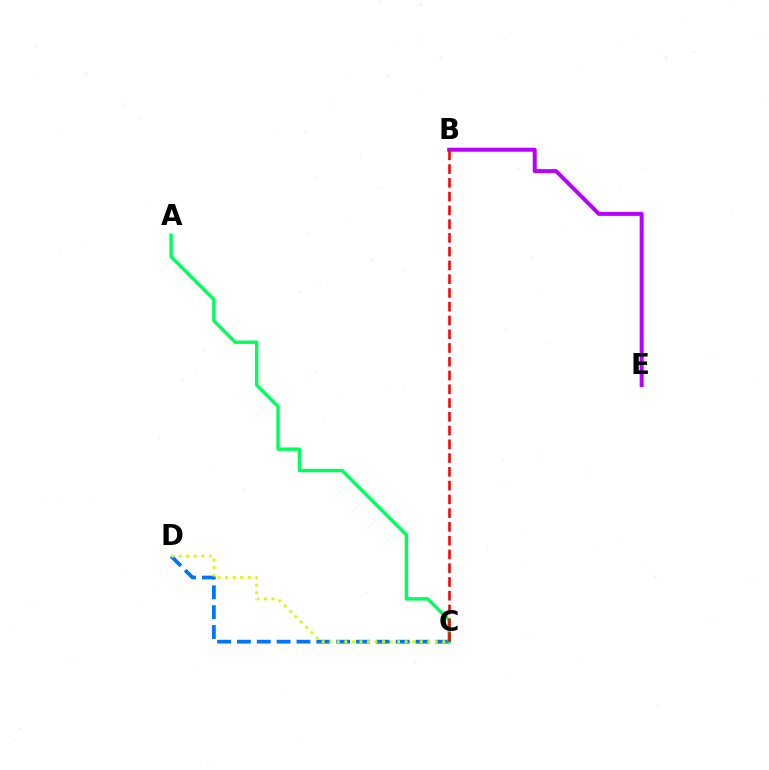{('C', 'D'): [{'color': '#0074ff', 'line_style': 'dashed', 'thickness': 2.7}, {'color': '#d1ff00', 'line_style': 'dotted', 'thickness': 2.05}], ('A', 'C'): [{'color': '#00ff5c', 'line_style': 'solid', 'thickness': 2.45}], ('B', 'E'): [{'color': '#b900ff', 'line_style': 'solid', 'thickness': 2.89}], ('B', 'C'): [{'color': '#ff0000', 'line_style': 'dashed', 'thickness': 1.87}]}